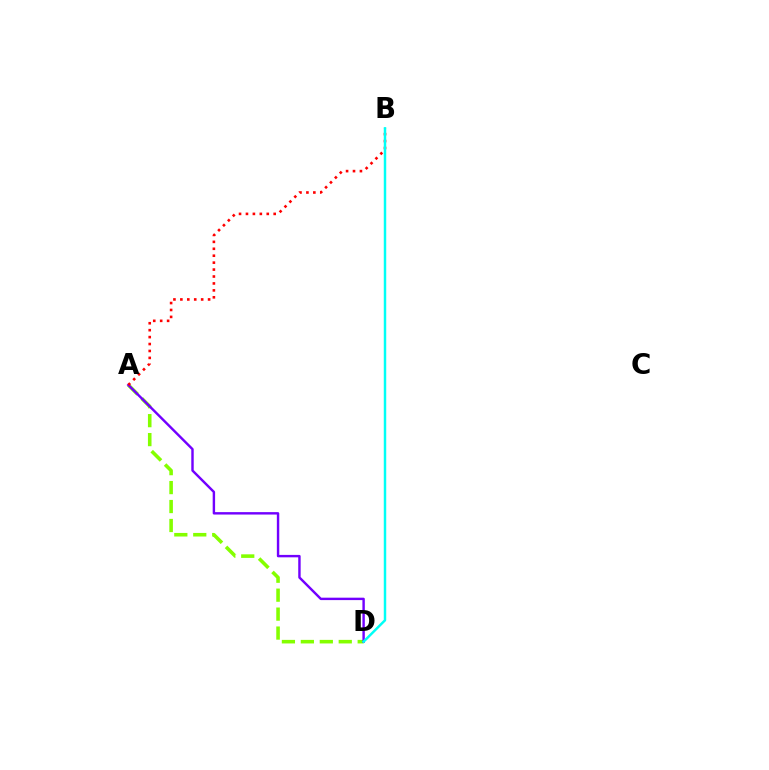{('A', 'D'): [{'color': '#84ff00', 'line_style': 'dashed', 'thickness': 2.57}, {'color': '#7200ff', 'line_style': 'solid', 'thickness': 1.74}], ('A', 'B'): [{'color': '#ff0000', 'line_style': 'dotted', 'thickness': 1.88}], ('B', 'D'): [{'color': '#00fff6', 'line_style': 'solid', 'thickness': 1.77}]}